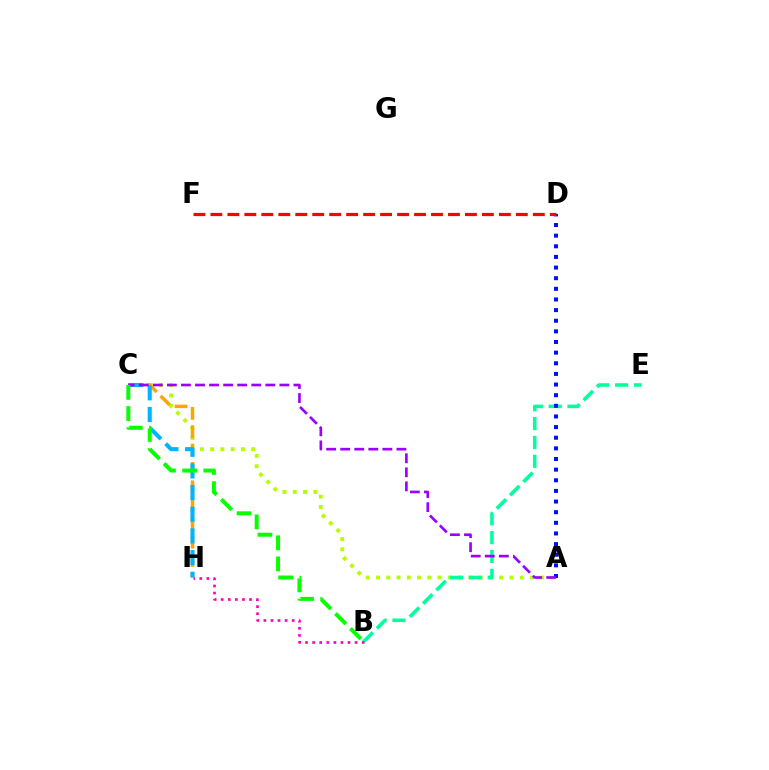{('A', 'C'): [{'color': '#b3ff00', 'line_style': 'dotted', 'thickness': 2.79}, {'color': '#9b00ff', 'line_style': 'dashed', 'thickness': 1.91}], ('B', 'E'): [{'color': '#00ff9d', 'line_style': 'dashed', 'thickness': 2.56}], ('A', 'D'): [{'color': '#0010ff', 'line_style': 'dotted', 'thickness': 2.89}], ('C', 'H'): [{'color': '#ffa500', 'line_style': 'dashed', 'thickness': 2.5}, {'color': '#00b5ff', 'line_style': 'dashed', 'thickness': 2.94}], ('B', 'H'): [{'color': '#ff00bd', 'line_style': 'dotted', 'thickness': 1.92}], ('D', 'F'): [{'color': '#ff0000', 'line_style': 'dashed', 'thickness': 2.31}], ('B', 'C'): [{'color': '#08ff00', 'line_style': 'dashed', 'thickness': 2.87}]}